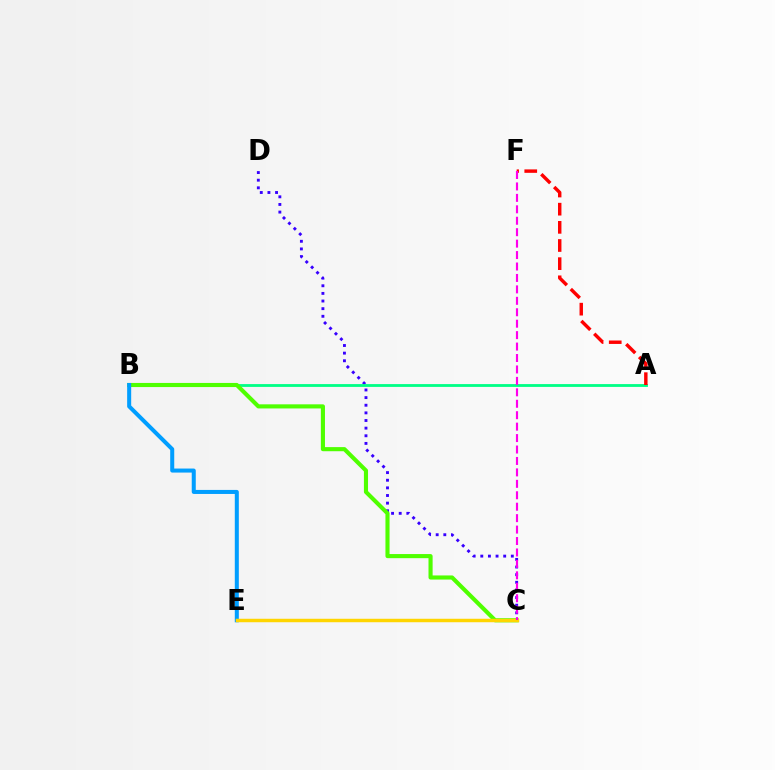{('C', 'D'): [{'color': '#3700ff', 'line_style': 'dotted', 'thickness': 2.07}], ('A', 'B'): [{'color': '#00ff86', 'line_style': 'solid', 'thickness': 2.03}], ('B', 'C'): [{'color': '#4fff00', 'line_style': 'solid', 'thickness': 2.96}], ('B', 'E'): [{'color': '#009eff', 'line_style': 'solid', 'thickness': 2.9}], ('A', 'F'): [{'color': '#ff0000', 'line_style': 'dashed', 'thickness': 2.47}], ('C', 'E'): [{'color': '#ffd500', 'line_style': 'solid', 'thickness': 2.49}], ('C', 'F'): [{'color': '#ff00ed', 'line_style': 'dashed', 'thickness': 1.55}]}